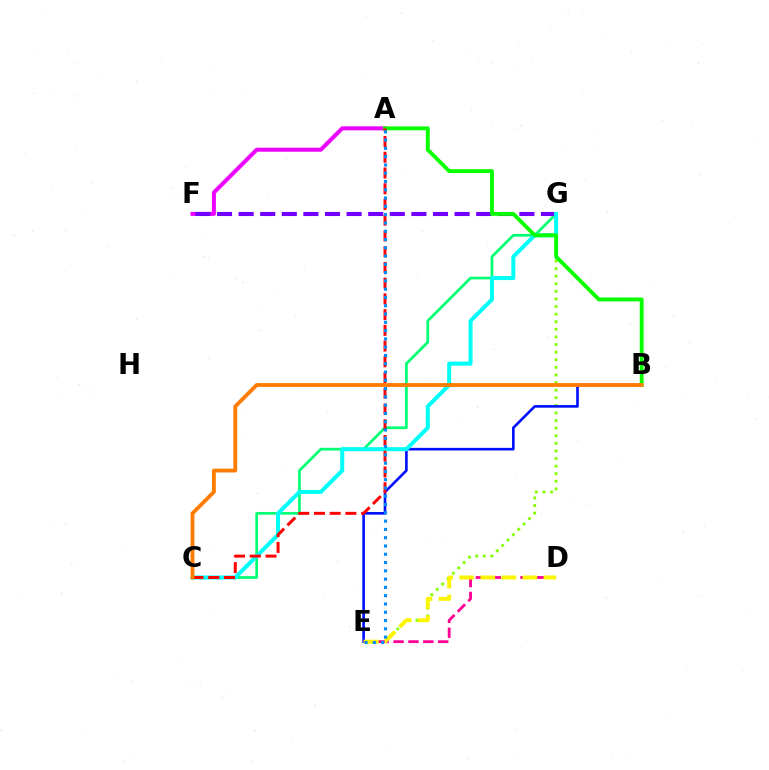{('E', 'G'): [{'color': '#84ff00', 'line_style': 'dotted', 'thickness': 2.06}], ('C', 'G'): [{'color': '#00ff74', 'line_style': 'solid', 'thickness': 1.96}, {'color': '#00fff6', 'line_style': 'solid', 'thickness': 2.89}], ('B', 'E'): [{'color': '#0010ff', 'line_style': 'solid', 'thickness': 1.89}], ('A', 'F'): [{'color': '#ee00ff', 'line_style': 'solid', 'thickness': 2.88}], ('D', 'E'): [{'color': '#ff0094', 'line_style': 'dashed', 'thickness': 2.02}, {'color': '#fcf500', 'line_style': 'dashed', 'thickness': 2.86}], ('F', 'G'): [{'color': '#7200ff', 'line_style': 'dashed', 'thickness': 2.93}], ('A', 'B'): [{'color': '#08ff00', 'line_style': 'solid', 'thickness': 2.78}], ('A', 'C'): [{'color': '#ff0000', 'line_style': 'dashed', 'thickness': 2.14}], ('A', 'E'): [{'color': '#008cff', 'line_style': 'dotted', 'thickness': 2.25}], ('B', 'C'): [{'color': '#ff7c00', 'line_style': 'solid', 'thickness': 2.76}]}